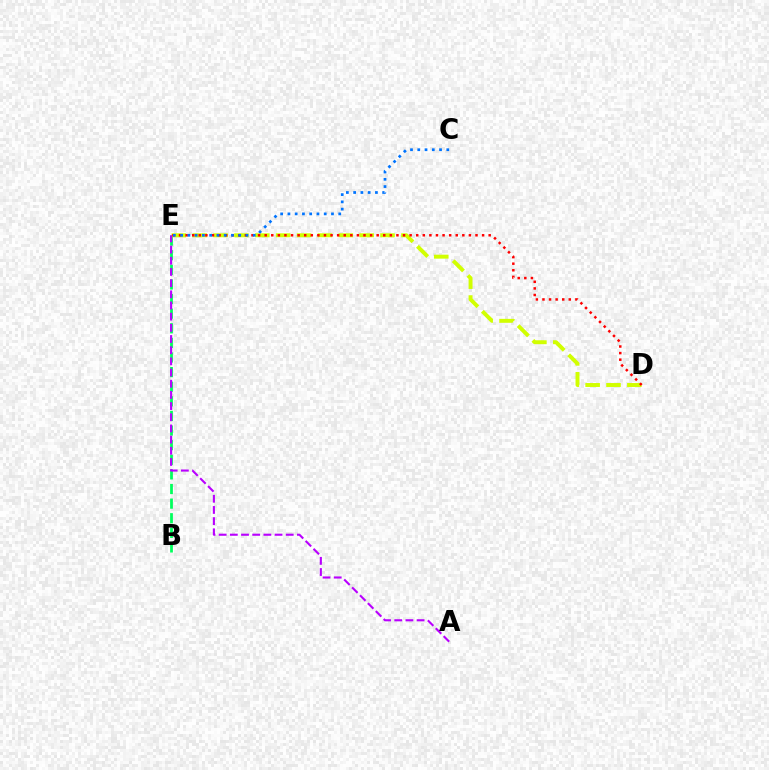{('B', 'E'): [{'color': '#00ff5c', 'line_style': 'dashed', 'thickness': 1.99}], ('D', 'E'): [{'color': '#d1ff00', 'line_style': 'dashed', 'thickness': 2.84}, {'color': '#ff0000', 'line_style': 'dotted', 'thickness': 1.79}], ('A', 'E'): [{'color': '#b900ff', 'line_style': 'dashed', 'thickness': 1.52}], ('C', 'E'): [{'color': '#0074ff', 'line_style': 'dotted', 'thickness': 1.97}]}